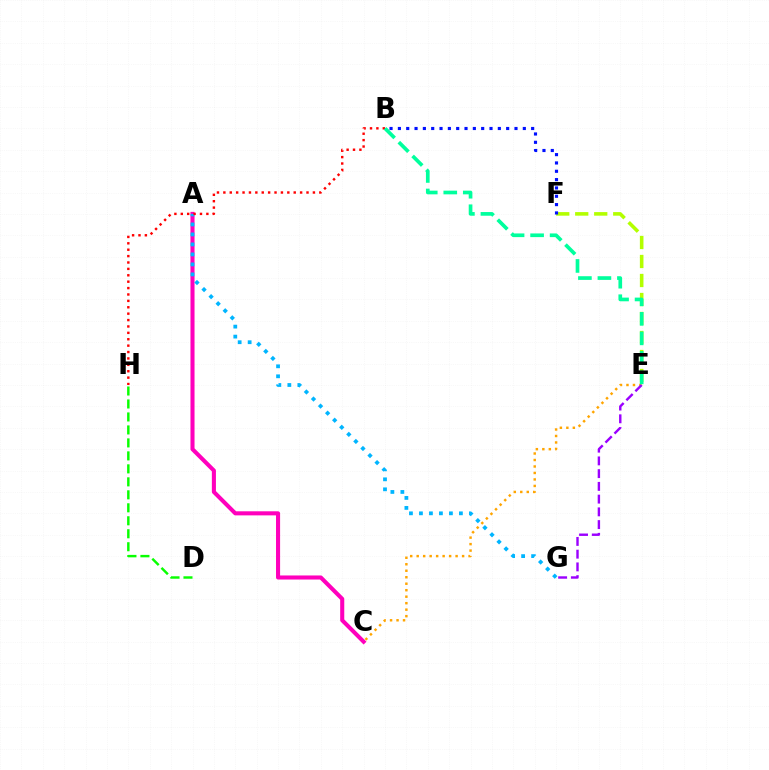{('A', 'C'): [{'color': '#ff00bd', 'line_style': 'solid', 'thickness': 2.93}], ('A', 'G'): [{'color': '#00b5ff', 'line_style': 'dotted', 'thickness': 2.71}], ('B', 'H'): [{'color': '#ff0000', 'line_style': 'dotted', 'thickness': 1.74}], ('E', 'F'): [{'color': '#b3ff00', 'line_style': 'dashed', 'thickness': 2.58}], ('C', 'E'): [{'color': '#ffa500', 'line_style': 'dotted', 'thickness': 1.76}], ('E', 'G'): [{'color': '#9b00ff', 'line_style': 'dashed', 'thickness': 1.73}], ('B', 'E'): [{'color': '#00ff9d', 'line_style': 'dashed', 'thickness': 2.65}], ('B', 'F'): [{'color': '#0010ff', 'line_style': 'dotted', 'thickness': 2.26}], ('D', 'H'): [{'color': '#08ff00', 'line_style': 'dashed', 'thickness': 1.76}]}